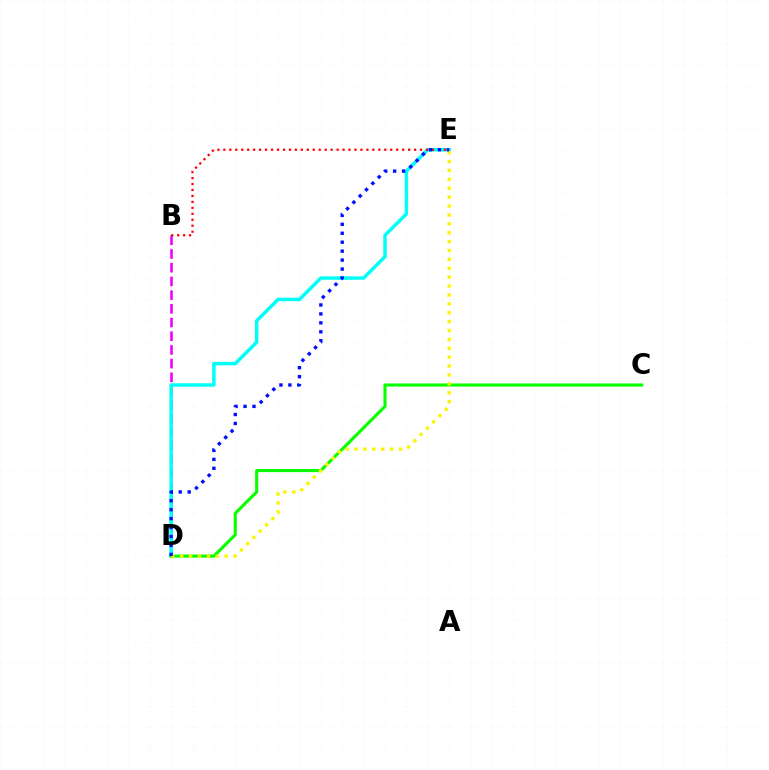{('B', 'D'): [{'color': '#ee00ff', 'line_style': 'dashed', 'thickness': 1.86}], ('D', 'E'): [{'color': '#00fff6', 'line_style': 'solid', 'thickness': 2.49}, {'color': '#fcf500', 'line_style': 'dotted', 'thickness': 2.42}, {'color': '#0010ff', 'line_style': 'dotted', 'thickness': 2.43}], ('B', 'E'): [{'color': '#ff0000', 'line_style': 'dotted', 'thickness': 1.62}], ('C', 'D'): [{'color': '#08ff00', 'line_style': 'solid', 'thickness': 2.25}]}